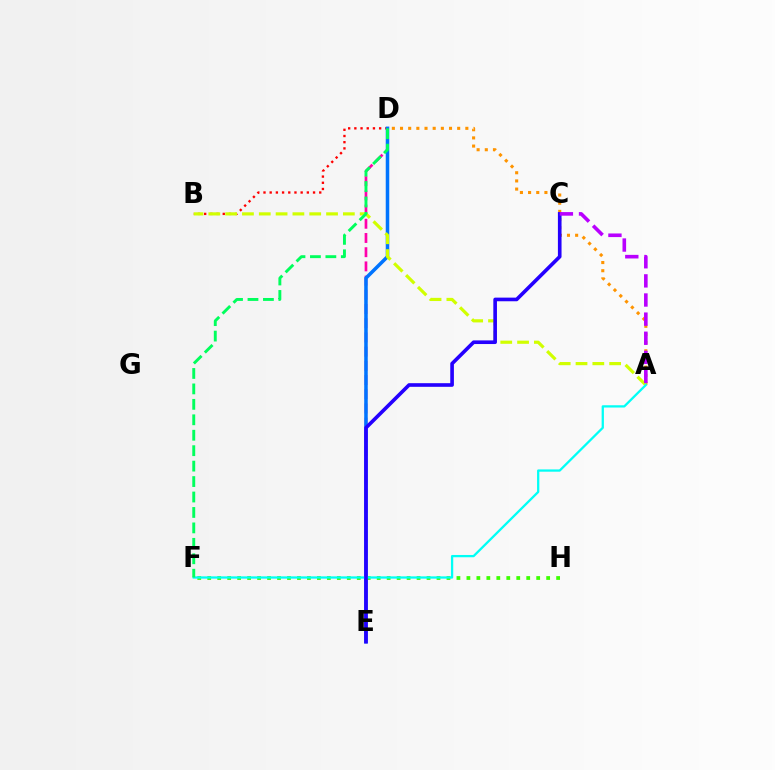{('D', 'E'): [{'color': '#ff00ac', 'line_style': 'dashed', 'thickness': 1.93}, {'color': '#0074ff', 'line_style': 'solid', 'thickness': 2.54}], ('B', 'D'): [{'color': '#ff0000', 'line_style': 'dotted', 'thickness': 1.68}], ('A', 'D'): [{'color': '#ff9400', 'line_style': 'dotted', 'thickness': 2.22}], ('F', 'H'): [{'color': '#3dff00', 'line_style': 'dotted', 'thickness': 2.71}], ('A', 'B'): [{'color': '#d1ff00', 'line_style': 'dashed', 'thickness': 2.28}], ('A', 'F'): [{'color': '#00fff6', 'line_style': 'solid', 'thickness': 1.64}], ('C', 'E'): [{'color': '#2500ff', 'line_style': 'solid', 'thickness': 2.62}], ('A', 'C'): [{'color': '#b900ff', 'line_style': 'dashed', 'thickness': 2.6}], ('D', 'F'): [{'color': '#00ff5c', 'line_style': 'dashed', 'thickness': 2.1}]}